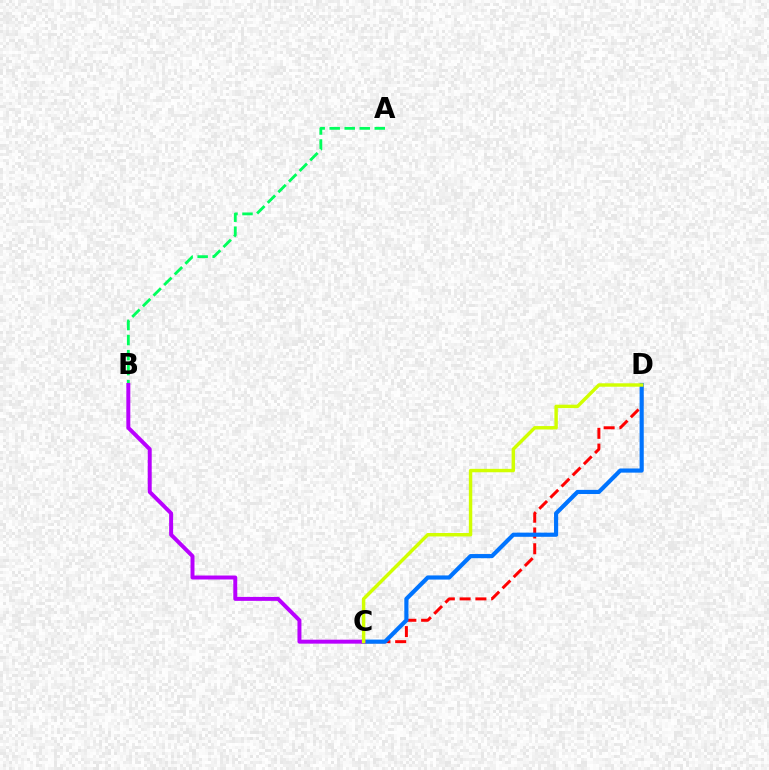{('A', 'B'): [{'color': '#00ff5c', 'line_style': 'dashed', 'thickness': 2.04}], ('C', 'D'): [{'color': '#ff0000', 'line_style': 'dashed', 'thickness': 2.14}, {'color': '#0074ff', 'line_style': 'solid', 'thickness': 2.99}, {'color': '#d1ff00', 'line_style': 'solid', 'thickness': 2.47}], ('B', 'C'): [{'color': '#b900ff', 'line_style': 'solid', 'thickness': 2.85}]}